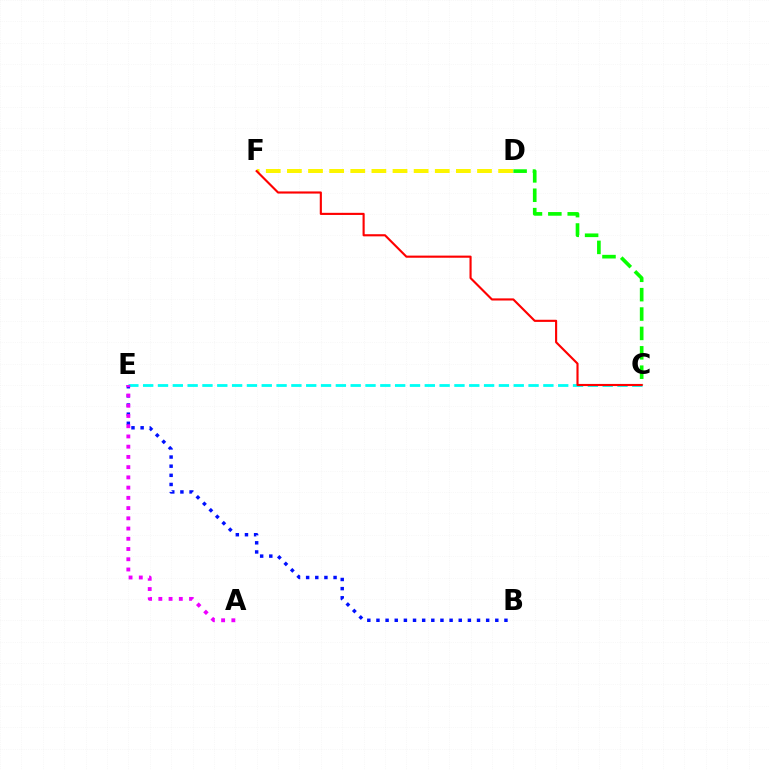{('B', 'E'): [{'color': '#0010ff', 'line_style': 'dotted', 'thickness': 2.48}], ('C', 'E'): [{'color': '#00fff6', 'line_style': 'dashed', 'thickness': 2.01}], ('D', 'F'): [{'color': '#fcf500', 'line_style': 'dashed', 'thickness': 2.87}], ('A', 'E'): [{'color': '#ee00ff', 'line_style': 'dotted', 'thickness': 2.78}], ('C', 'D'): [{'color': '#08ff00', 'line_style': 'dashed', 'thickness': 2.63}], ('C', 'F'): [{'color': '#ff0000', 'line_style': 'solid', 'thickness': 1.54}]}